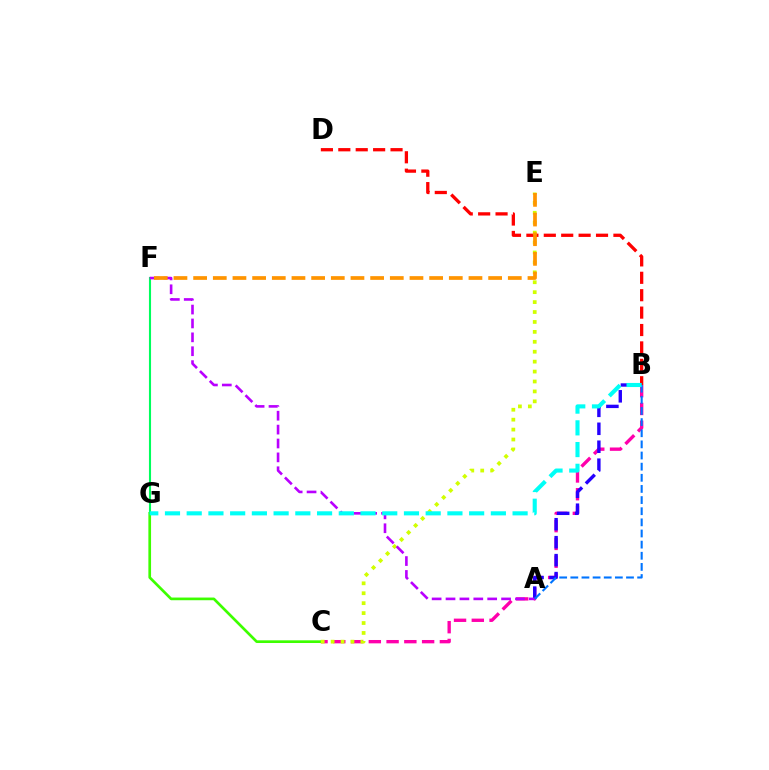{('B', 'D'): [{'color': '#ff0000', 'line_style': 'dashed', 'thickness': 2.36}], ('B', 'C'): [{'color': '#ff00ac', 'line_style': 'dashed', 'thickness': 2.41}], ('C', 'G'): [{'color': '#3dff00', 'line_style': 'solid', 'thickness': 1.93}], ('F', 'G'): [{'color': '#00ff5c', 'line_style': 'solid', 'thickness': 1.51}], ('C', 'E'): [{'color': '#d1ff00', 'line_style': 'dotted', 'thickness': 2.7}], ('A', 'B'): [{'color': '#2500ff', 'line_style': 'dashed', 'thickness': 2.44}, {'color': '#0074ff', 'line_style': 'dashed', 'thickness': 1.51}], ('A', 'F'): [{'color': '#b900ff', 'line_style': 'dashed', 'thickness': 1.89}], ('E', 'F'): [{'color': '#ff9400', 'line_style': 'dashed', 'thickness': 2.67}], ('B', 'G'): [{'color': '#00fff6', 'line_style': 'dashed', 'thickness': 2.95}]}